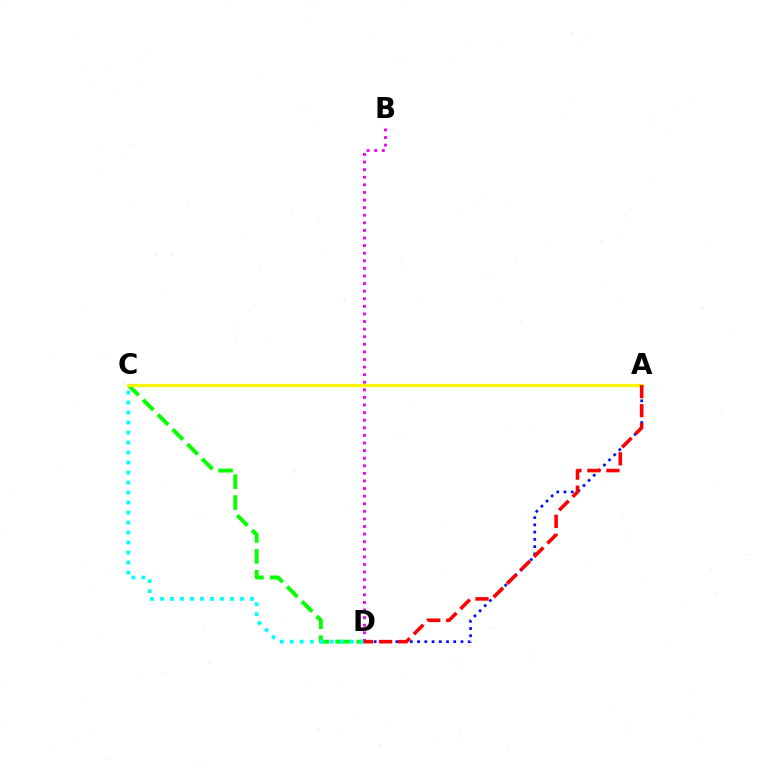{('C', 'D'): [{'color': '#08ff00', 'line_style': 'dashed', 'thickness': 2.84}, {'color': '#00fff6', 'line_style': 'dotted', 'thickness': 2.72}], ('B', 'D'): [{'color': '#ee00ff', 'line_style': 'dotted', 'thickness': 2.06}], ('A', 'D'): [{'color': '#0010ff', 'line_style': 'dotted', 'thickness': 1.97}, {'color': '#ff0000', 'line_style': 'dashed', 'thickness': 2.58}], ('A', 'C'): [{'color': '#fcf500', 'line_style': 'solid', 'thickness': 2.33}]}